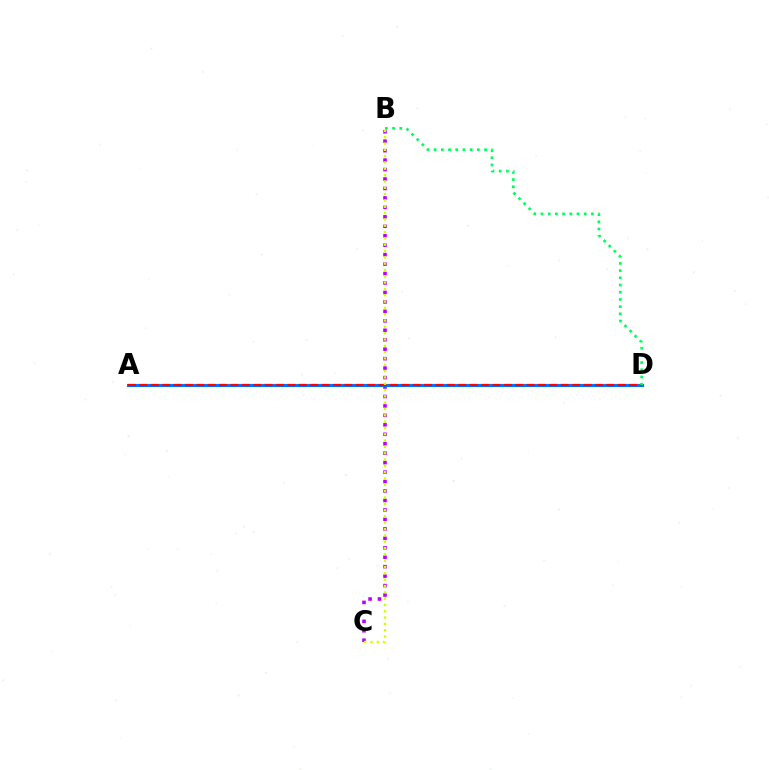{('B', 'C'): [{'color': '#b900ff', 'line_style': 'dotted', 'thickness': 2.57}, {'color': '#d1ff00', 'line_style': 'dotted', 'thickness': 1.72}], ('A', 'D'): [{'color': '#0074ff', 'line_style': 'solid', 'thickness': 2.26}, {'color': '#ff0000', 'line_style': 'dashed', 'thickness': 1.55}], ('B', 'D'): [{'color': '#00ff5c', 'line_style': 'dotted', 'thickness': 1.96}]}